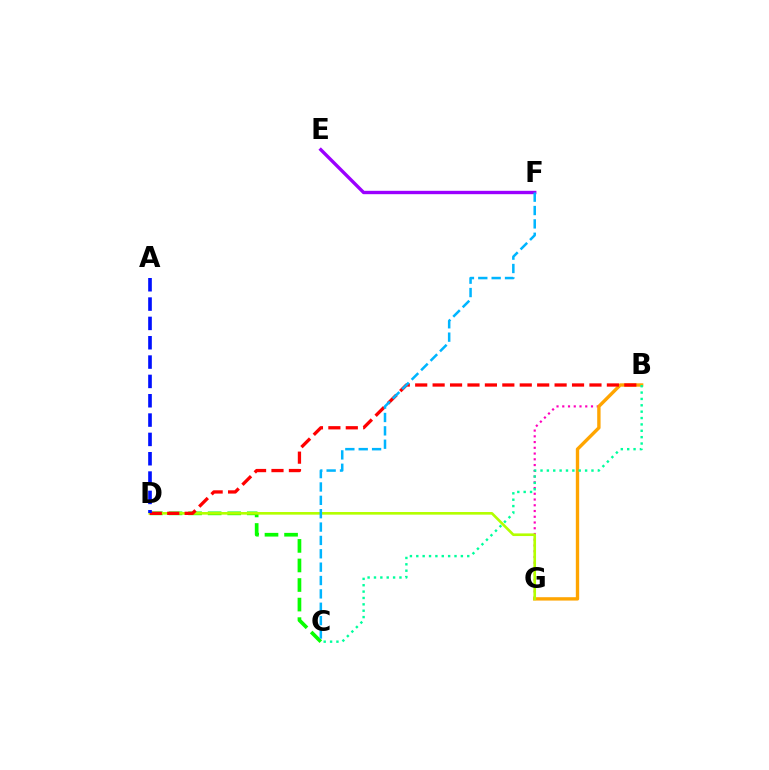{('B', 'G'): [{'color': '#ff00bd', 'line_style': 'dotted', 'thickness': 1.56}, {'color': '#ffa500', 'line_style': 'solid', 'thickness': 2.42}], ('E', 'F'): [{'color': '#9b00ff', 'line_style': 'solid', 'thickness': 2.42}], ('C', 'D'): [{'color': '#08ff00', 'line_style': 'dashed', 'thickness': 2.66}], ('D', 'G'): [{'color': '#b3ff00', 'line_style': 'solid', 'thickness': 1.9}], ('B', 'D'): [{'color': '#ff0000', 'line_style': 'dashed', 'thickness': 2.37}], ('C', 'F'): [{'color': '#00b5ff', 'line_style': 'dashed', 'thickness': 1.82}], ('A', 'D'): [{'color': '#0010ff', 'line_style': 'dashed', 'thickness': 2.63}], ('B', 'C'): [{'color': '#00ff9d', 'line_style': 'dotted', 'thickness': 1.73}]}